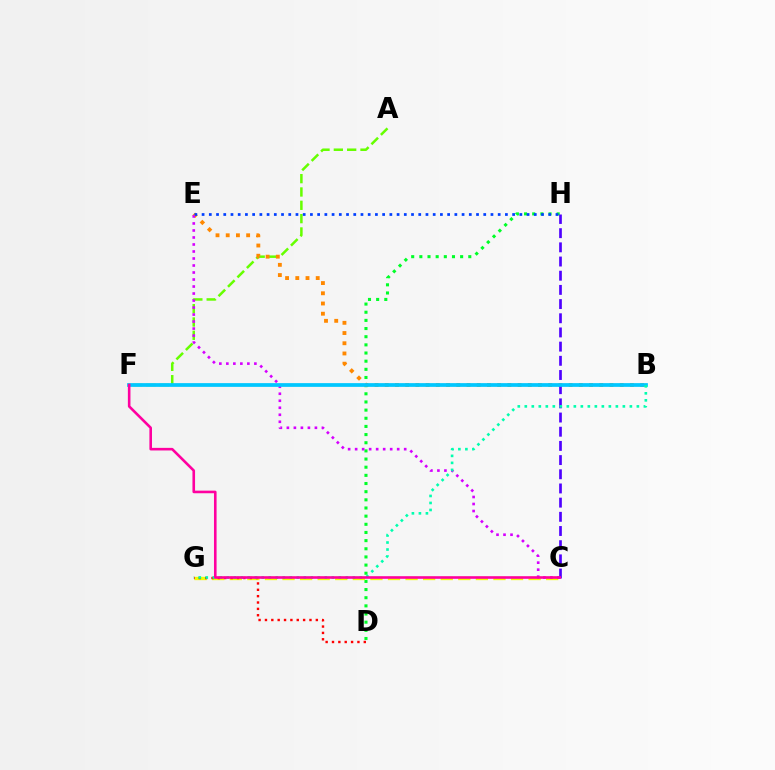{('A', 'F'): [{'color': '#66ff00', 'line_style': 'dashed', 'thickness': 1.81}], ('D', 'H'): [{'color': '#00ff27', 'line_style': 'dotted', 'thickness': 2.22}], ('C', 'G'): [{'color': '#eeff00', 'line_style': 'dashed', 'thickness': 2.39}], ('B', 'E'): [{'color': '#ff8800', 'line_style': 'dotted', 'thickness': 2.78}], ('D', 'G'): [{'color': '#ff0000', 'line_style': 'dotted', 'thickness': 1.73}], ('C', 'H'): [{'color': '#4f00ff', 'line_style': 'dashed', 'thickness': 1.93}], ('E', 'H'): [{'color': '#003fff', 'line_style': 'dotted', 'thickness': 1.96}], ('C', 'E'): [{'color': '#d600ff', 'line_style': 'dotted', 'thickness': 1.9}], ('B', 'F'): [{'color': '#00c7ff', 'line_style': 'solid', 'thickness': 2.69}], ('B', 'G'): [{'color': '#00ffaf', 'line_style': 'dotted', 'thickness': 1.9}], ('C', 'F'): [{'color': '#ff00a0', 'line_style': 'solid', 'thickness': 1.87}]}